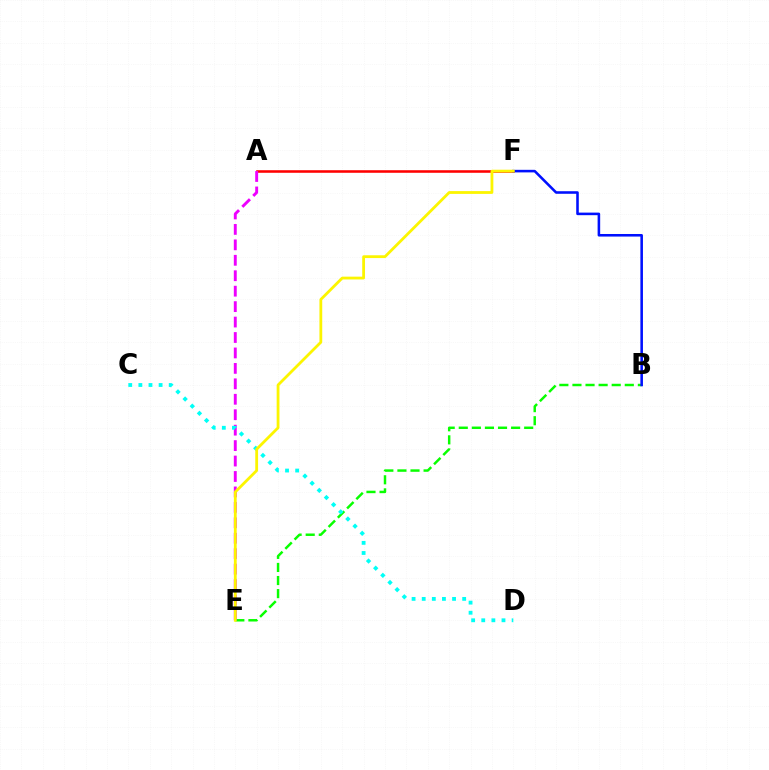{('B', 'E'): [{'color': '#08ff00', 'line_style': 'dashed', 'thickness': 1.78}], ('A', 'F'): [{'color': '#ff0000', 'line_style': 'solid', 'thickness': 1.84}], ('A', 'E'): [{'color': '#ee00ff', 'line_style': 'dashed', 'thickness': 2.1}], ('B', 'F'): [{'color': '#0010ff', 'line_style': 'solid', 'thickness': 1.85}], ('C', 'D'): [{'color': '#00fff6', 'line_style': 'dotted', 'thickness': 2.75}], ('E', 'F'): [{'color': '#fcf500', 'line_style': 'solid', 'thickness': 2.01}]}